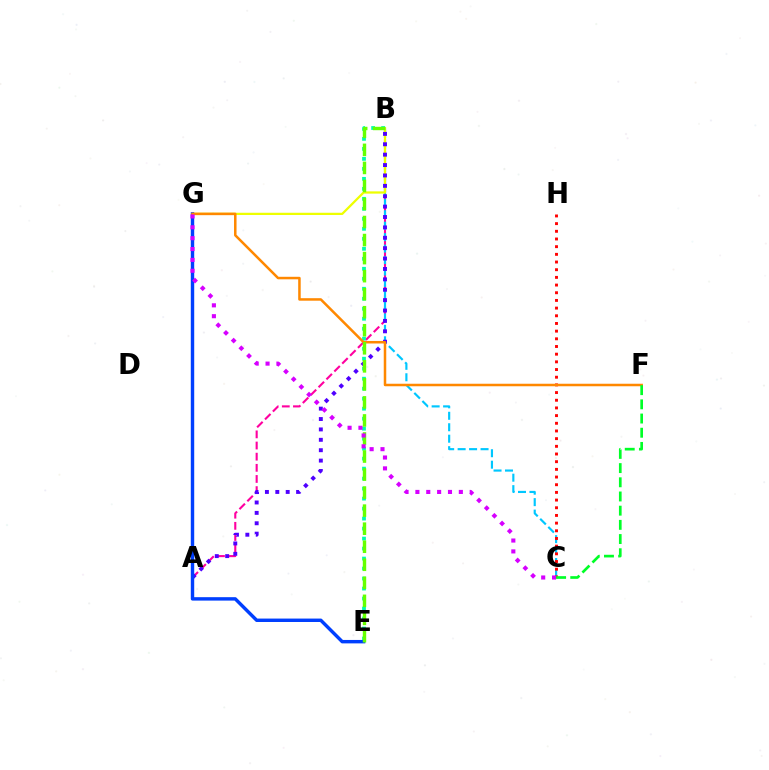{('A', 'B'): [{'color': '#ff00a0', 'line_style': 'dashed', 'thickness': 1.51}, {'color': '#4f00ff', 'line_style': 'dotted', 'thickness': 2.82}], ('B', 'C'): [{'color': '#00c7ff', 'line_style': 'dashed', 'thickness': 1.56}], ('B', 'E'): [{'color': '#00ffaf', 'line_style': 'dotted', 'thickness': 2.72}, {'color': '#66ff00', 'line_style': 'dashed', 'thickness': 2.45}], ('C', 'H'): [{'color': '#ff0000', 'line_style': 'dotted', 'thickness': 2.09}], ('B', 'G'): [{'color': '#eeff00', 'line_style': 'solid', 'thickness': 1.62}], ('E', 'G'): [{'color': '#003fff', 'line_style': 'solid', 'thickness': 2.47}], ('F', 'G'): [{'color': '#ff8800', 'line_style': 'solid', 'thickness': 1.81}], ('C', 'G'): [{'color': '#d600ff', 'line_style': 'dotted', 'thickness': 2.95}], ('C', 'F'): [{'color': '#00ff27', 'line_style': 'dashed', 'thickness': 1.93}]}